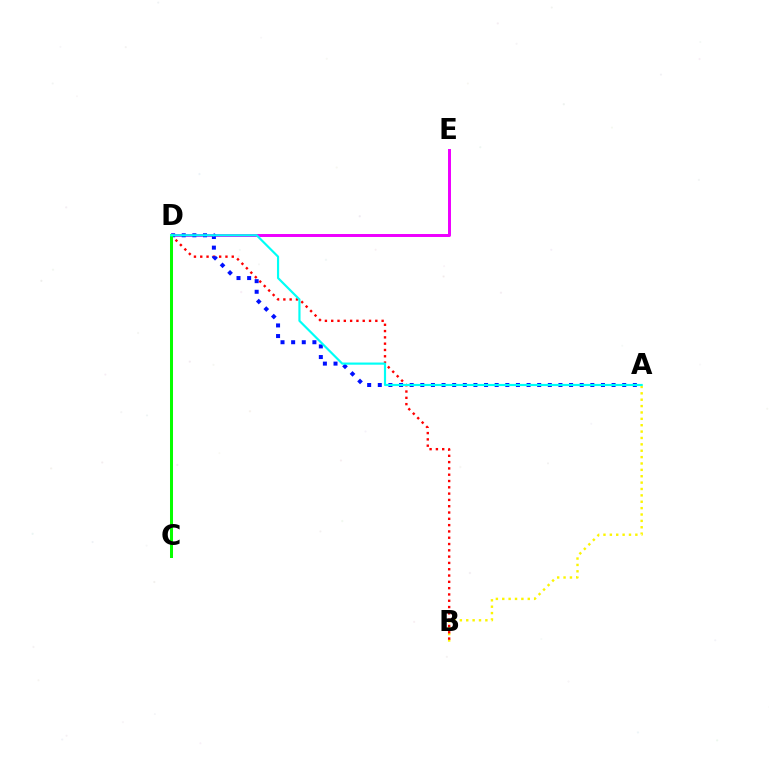{('A', 'B'): [{'color': '#fcf500', 'line_style': 'dotted', 'thickness': 1.73}], ('D', 'E'): [{'color': '#ee00ff', 'line_style': 'solid', 'thickness': 2.14}], ('B', 'D'): [{'color': '#ff0000', 'line_style': 'dotted', 'thickness': 1.71}], ('A', 'D'): [{'color': '#0010ff', 'line_style': 'dotted', 'thickness': 2.89}, {'color': '#00fff6', 'line_style': 'solid', 'thickness': 1.56}], ('C', 'D'): [{'color': '#08ff00', 'line_style': 'solid', 'thickness': 2.17}]}